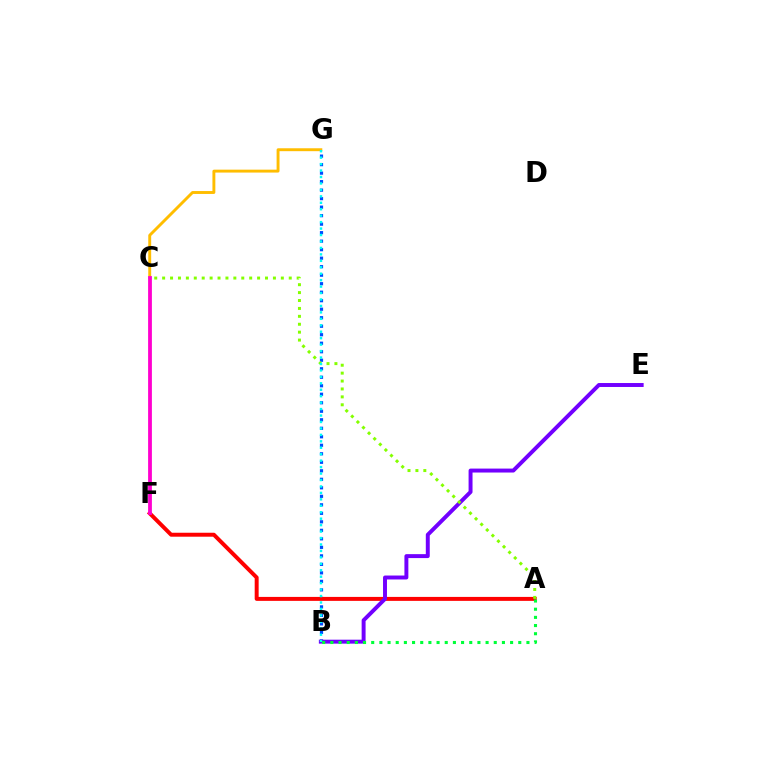{('B', 'G'): [{'color': '#004bff', 'line_style': 'dotted', 'thickness': 2.31}, {'color': '#00fff6', 'line_style': 'dotted', 'thickness': 1.75}], ('C', 'G'): [{'color': '#ffbd00', 'line_style': 'solid', 'thickness': 2.1}], ('A', 'F'): [{'color': '#ff0000', 'line_style': 'solid', 'thickness': 2.85}], ('B', 'E'): [{'color': '#7200ff', 'line_style': 'solid', 'thickness': 2.84}], ('A', 'C'): [{'color': '#84ff00', 'line_style': 'dotted', 'thickness': 2.15}], ('C', 'F'): [{'color': '#ff00cf', 'line_style': 'solid', 'thickness': 2.73}], ('A', 'B'): [{'color': '#00ff39', 'line_style': 'dotted', 'thickness': 2.22}]}